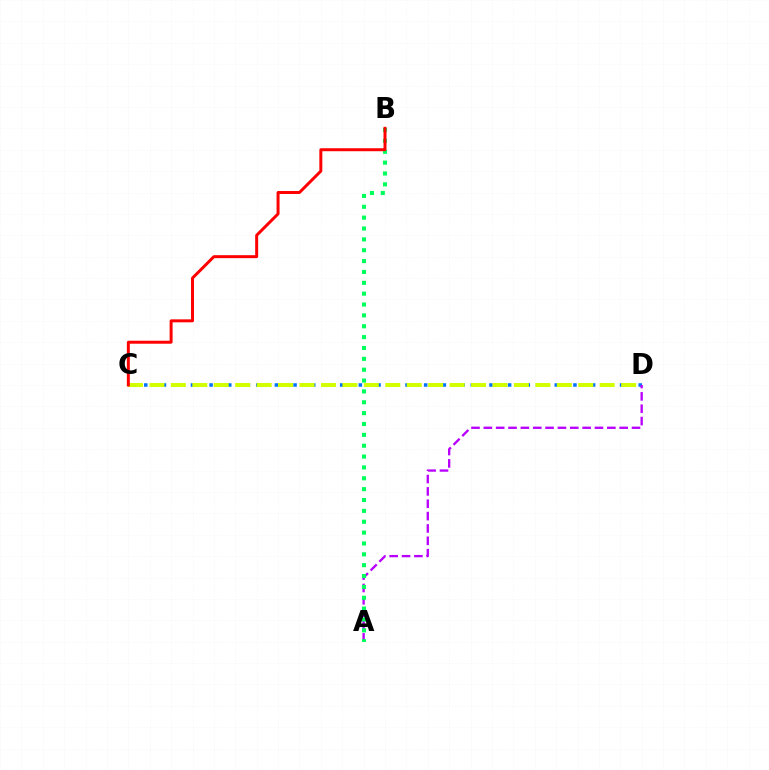{('C', 'D'): [{'color': '#0074ff', 'line_style': 'dotted', 'thickness': 2.53}, {'color': '#d1ff00', 'line_style': 'dashed', 'thickness': 2.91}], ('A', 'D'): [{'color': '#b900ff', 'line_style': 'dashed', 'thickness': 1.68}], ('A', 'B'): [{'color': '#00ff5c', 'line_style': 'dotted', 'thickness': 2.95}], ('B', 'C'): [{'color': '#ff0000', 'line_style': 'solid', 'thickness': 2.14}]}